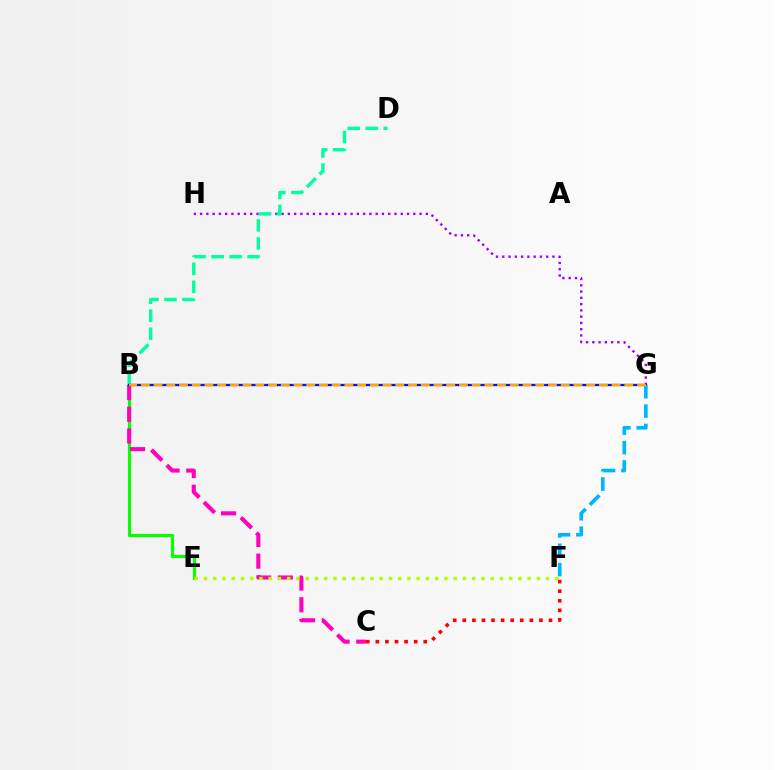{('G', 'H'): [{'color': '#9b00ff', 'line_style': 'dotted', 'thickness': 1.7}], ('B', 'E'): [{'color': '#08ff00', 'line_style': 'solid', 'thickness': 2.28}], ('B', 'D'): [{'color': '#00ff9d', 'line_style': 'dashed', 'thickness': 2.44}], ('C', 'F'): [{'color': '#ff0000', 'line_style': 'dotted', 'thickness': 2.6}], ('B', 'C'): [{'color': '#ff00bd', 'line_style': 'dashed', 'thickness': 2.94}], ('B', 'G'): [{'color': '#0010ff', 'line_style': 'solid', 'thickness': 1.67}, {'color': '#ffa500', 'line_style': 'dashed', 'thickness': 1.73}], ('E', 'F'): [{'color': '#b3ff00', 'line_style': 'dotted', 'thickness': 2.51}], ('F', 'G'): [{'color': '#00b5ff', 'line_style': 'dashed', 'thickness': 2.63}]}